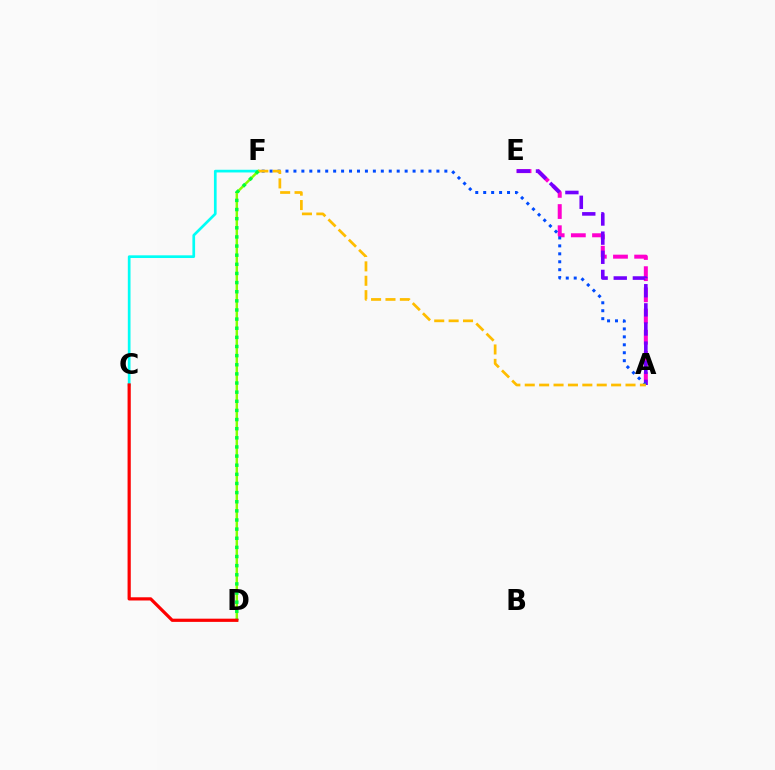{('A', 'E'): [{'color': '#ff00cf', 'line_style': 'dashed', 'thickness': 2.88}, {'color': '#7200ff', 'line_style': 'dashed', 'thickness': 2.6}], ('C', 'F'): [{'color': '#00fff6', 'line_style': 'solid', 'thickness': 1.94}], ('D', 'F'): [{'color': '#84ff00', 'line_style': 'solid', 'thickness': 1.78}, {'color': '#00ff39', 'line_style': 'dotted', 'thickness': 2.48}], ('A', 'F'): [{'color': '#004bff', 'line_style': 'dotted', 'thickness': 2.16}, {'color': '#ffbd00', 'line_style': 'dashed', 'thickness': 1.96}], ('C', 'D'): [{'color': '#ff0000', 'line_style': 'solid', 'thickness': 2.31}]}